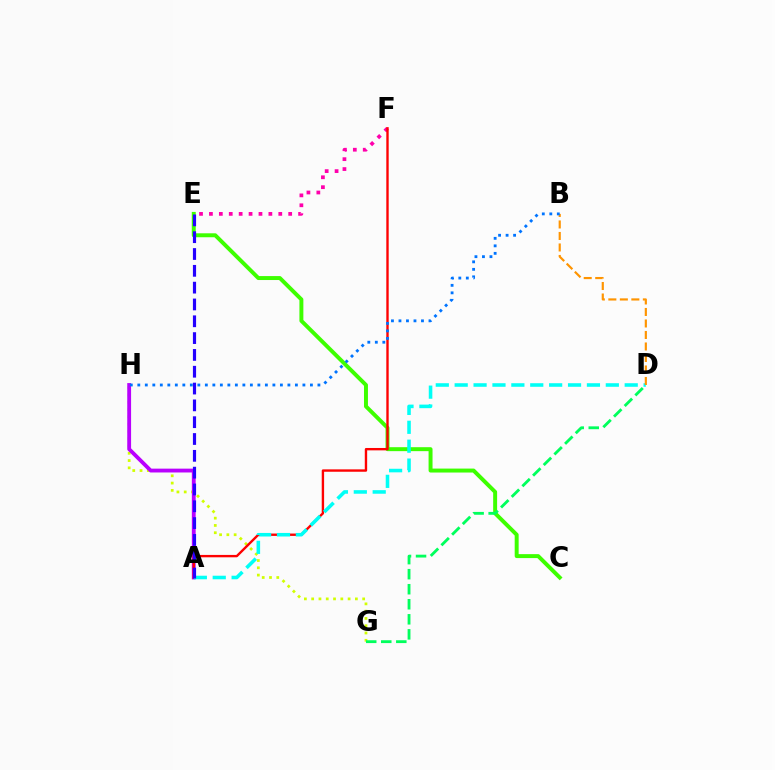{('G', 'H'): [{'color': '#d1ff00', 'line_style': 'dotted', 'thickness': 1.98}], ('A', 'H'): [{'color': '#b900ff', 'line_style': 'solid', 'thickness': 2.76}], ('E', 'F'): [{'color': '#ff00ac', 'line_style': 'dotted', 'thickness': 2.69}], ('C', 'E'): [{'color': '#3dff00', 'line_style': 'solid', 'thickness': 2.85}], ('A', 'F'): [{'color': '#ff0000', 'line_style': 'solid', 'thickness': 1.71}], ('A', 'D'): [{'color': '#00fff6', 'line_style': 'dashed', 'thickness': 2.57}], ('B', 'D'): [{'color': '#ff9400', 'line_style': 'dashed', 'thickness': 1.56}], ('A', 'E'): [{'color': '#2500ff', 'line_style': 'dashed', 'thickness': 2.28}], ('D', 'G'): [{'color': '#00ff5c', 'line_style': 'dashed', 'thickness': 2.04}], ('B', 'H'): [{'color': '#0074ff', 'line_style': 'dotted', 'thickness': 2.04}]}